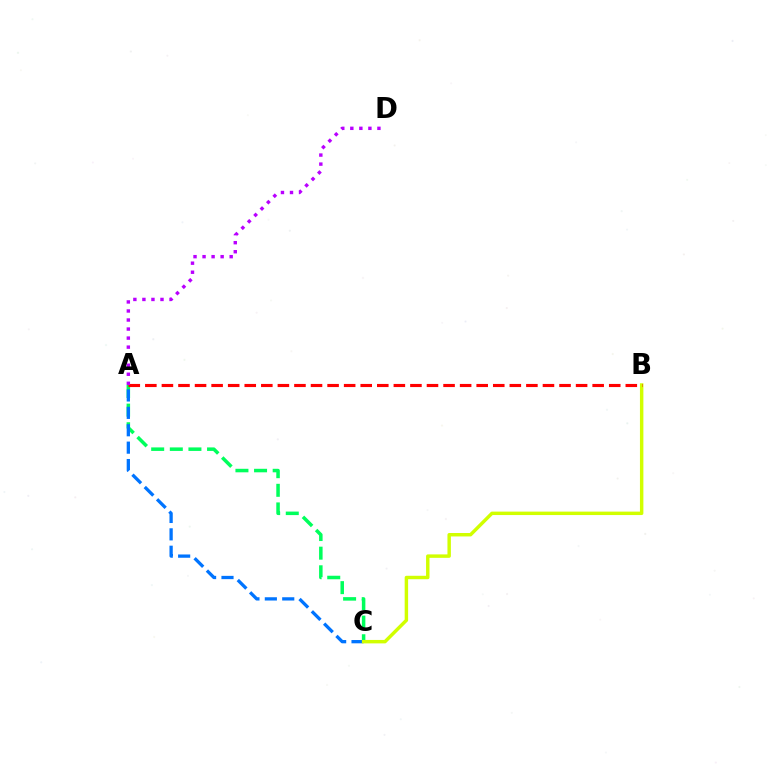{('A', 'C'): [{'color': '#00ff5c', 'line_style': 'dashed', 'thickness': 2.53}, {'color': '#0074ff', 'line_style': 'dashed', 'thickness': 2.36}], ('B', 'C'): [{'color': '#d1ff00', 'line_style': 'solid', 'thickness': 2.48}], ('A', 'B'): [{'color': '#ff0000', 'line_style': 'dashed', 'thickness': 2.25}], ('A', 'D'): [{'color': '#b900ff', 'line_style': 'dotted', 'thickness': 2.46}]}